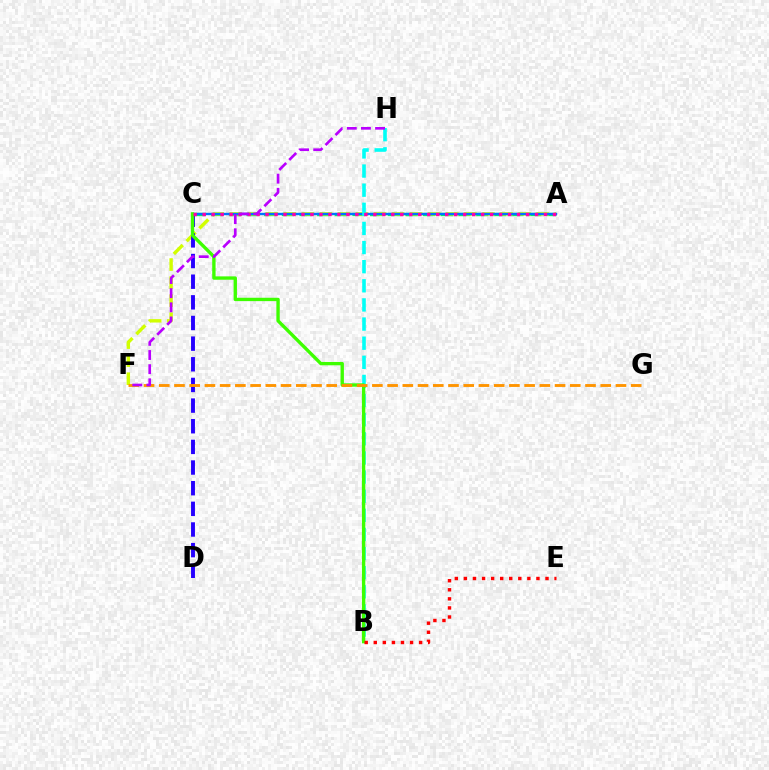{('A', 'C'): [{'color': '#00ff5c', 'line_style': 'dashed', 'thickness': 2.4}, {'color': '#0074ff', 'line_style': 'solid', 'thickness': 1.72}, {'color': '#ff00ac', 'line_style': 'dotted', 'thickness': 2.44}], ('A', 'F'): [{'color': '#d1ff00', 'line_style': 'dashed', 'thickness': 2.45}], ('C', 'D'): [{'color': '#2500ff', 'line_style': 'dashed', 'thickness': 2.81}], ('B', 'H'): [{'color': '#00fff6', 'line_style': 'dashed', 'thickness': 2.6}], ('B', 'C'): [{'color': '#3dff00', 'line_style': 'solid', 'thickness': 2.42}], ('F', 'G'): [{'color': '#ff9400', 'line_style': 'dashed', 'thickness': 2.07}], ('B', 'E'): [{'color': '#ff0000', 'line_style': 'dotted', 'thickness': 2.46}], ('F', 'H'): [{'color': '#b900ff', 'line_style': 'dashed', 'thickness': 1.92}]}